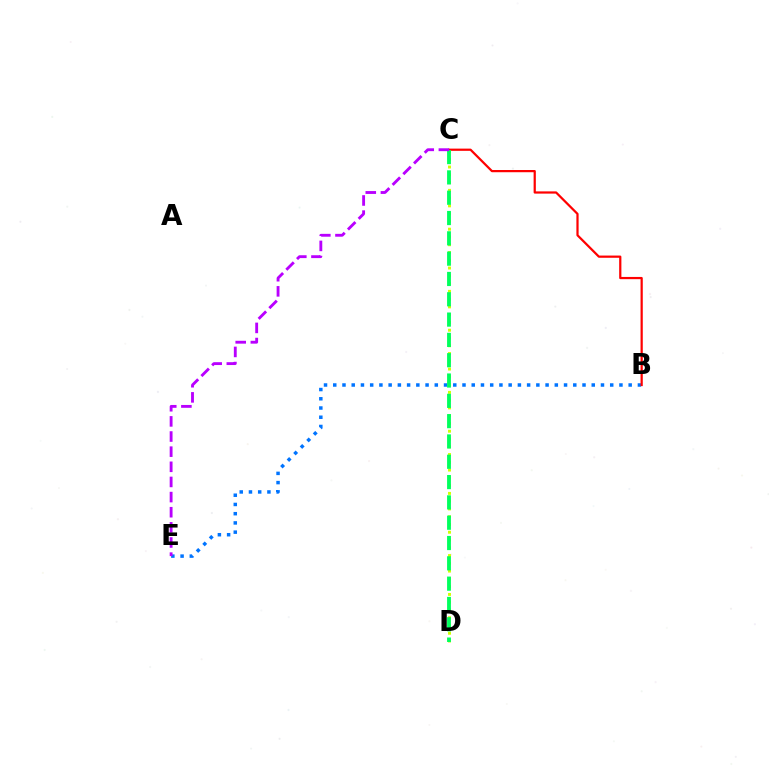{('C', 'D'): [{'color': '#d1ff00', 'line_style': 'dotted', 'thickness': 2.11}, {'color': '#00ff5c', 'line_style': 'dashed', 'thickness': 2.76}], ('B', 'E'): [{'color': '#0074ff', 'line_style': 'dotted', 'thickness': 2.51}], ('B', 'C'): [{'color': '#ff0000', 'line_style': 'solid', 'thickness': 1.6}], ('C', 'E'): [{'color': '#b900ff', 'line_style': 'dashed', 'thickness': 2.06}]}